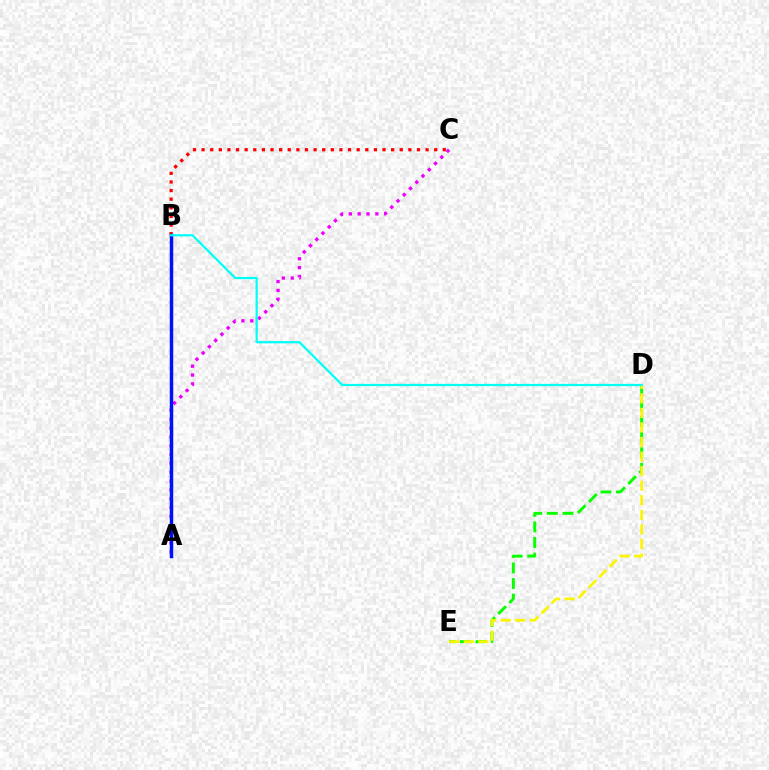{('A', 'C'): [{'color': '#ee00ff', 'line_style': 'dotted', 'thickness': 2.4}], ('D', 'E'): [{'color': '#08ff00', 'line_style': 'dashed', 'thickness': 2.12}, {'color': '#fcf500', 'line_style': 'dashed', 'thickness': 1.98}], ('B', 'C'): [{'color': '#ff0000', 'line_style': 'dotted', 'thickness': 2.34}], ('A', 'B'): [{'color': '#0010ff', 'line_style': 'solid', 'thickness': 2.51}], ('B', 'D'): [{'color': '#00fff6', 'line_style': 'solid', 'thickness': 1.61}]}